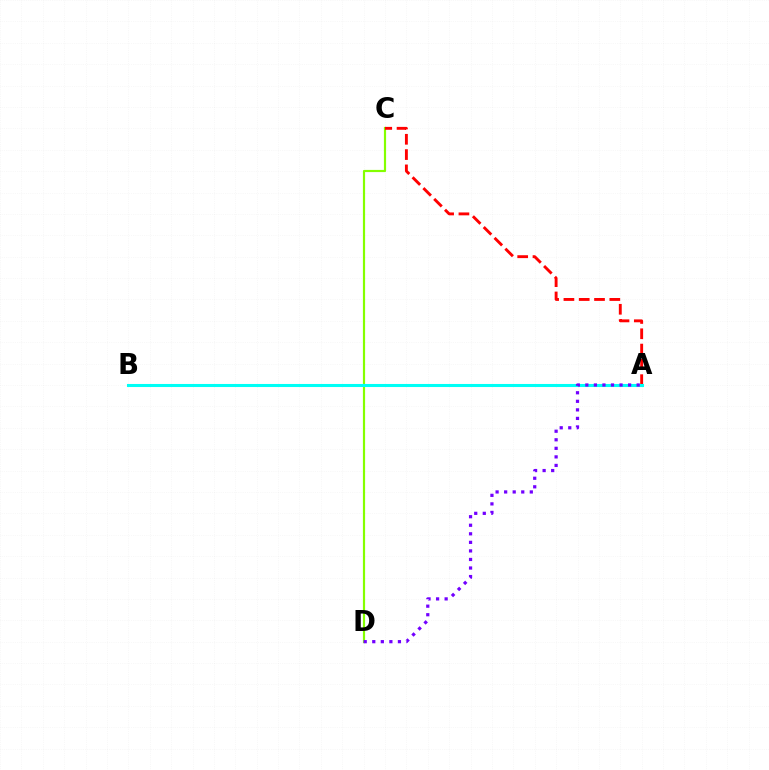{('C', 'D'): [{'color': '#84ff00', 'line_style': 'solid', 'thickness': 1.57}], ('A', 'C'): [{'color': '#ff0000', 'line_style': 'dashed', 'thickness': 2.08}], ('A', 'B'): [{'color': '#00fff6', 'line_style': 'solid', 'thickness': 2.2}], ('A', 'D'): [{'color': '#7200ff', 'line_style': 'dotted', 'thickness': 2.32}]}